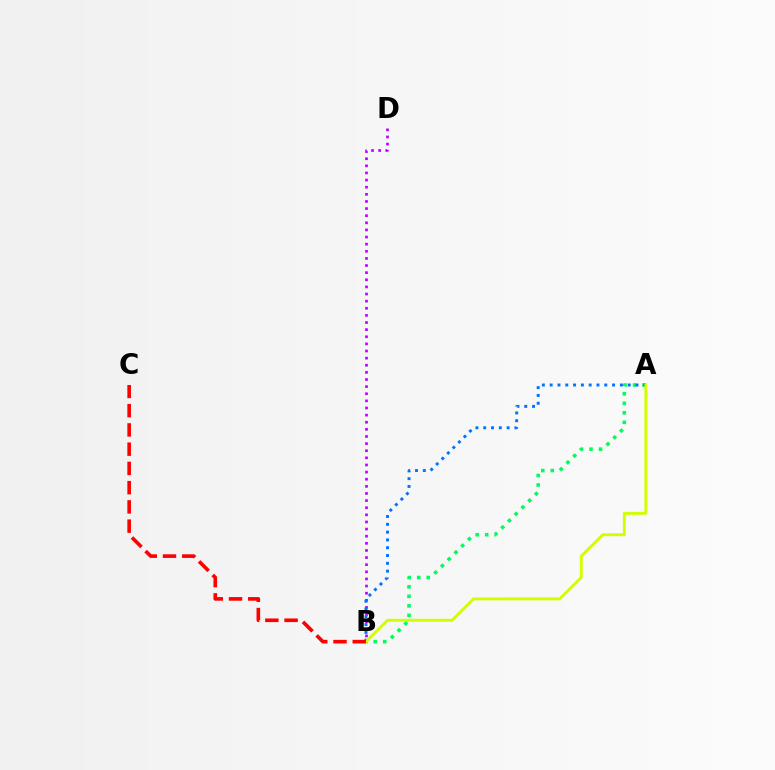{('B', 'D'): [{'color': '#b900ff', 'line_style': 'dotted', 'thickness': 1.94}], ('A', 'B'): [{'color': '#00ff5c', 'line_style': 'dotted', 'thickness': 2.58}, {'color': '#0074ff', 'line_style': 'dotted', 'thickness': 2.12}, {'color': '#d1ff00', 'line_style': 'solid', 'thickness': 2.09}], ('B', 'C'): [{'color': '#ff0000', 'line_style': 'dashed', 'thickness': 2.61}]}